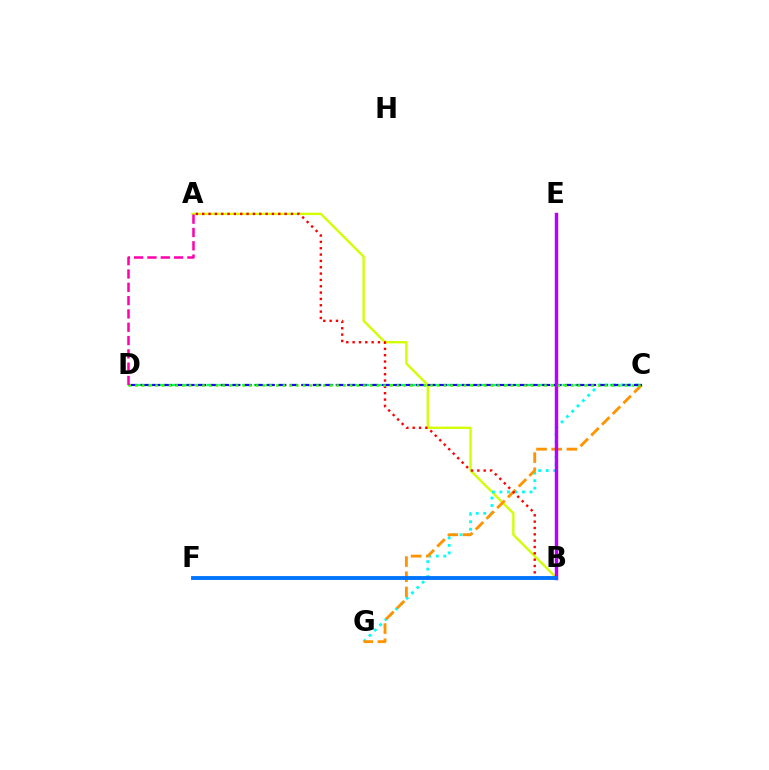{('C', 'D'): [{'color': '#00ff5c', 'line_style': 'dashed', 'thickness': 1.61}, {'color': '#2500ff', 'line_style': 'dashed', 'thickness': 1.56}, {'color': '#3dff00', 'line_style': 'dotted', 'thickness': 1.82}], ('A', 'B'): [{'color': '#d1ff00', 'line_style': 'solid', 'thickness': 1.68}, {'color': '#ff0000', 'line_style': 'dotted', 'thickness': 1.72}], ('C', 'G'): [{'color': '#00fff6', 'line_style': 'dotted', 'thickness': 2.04}, {'color': '#ff9400', 'line_style': 'dashed', 'thickness': 2.06}], ('B', 'E'): [{'color': '#b900ff', 'line_style': 'solid', 'thickness': 2.47}], ('B', 'F'): [{'color': '#0074ff', 'line_style': 'solid', 'thickness': 2.78}], ('A', 'D'): [{'color': '#ff00ac', 'line_style': 'dashed', 'thickness': 1.81}]}